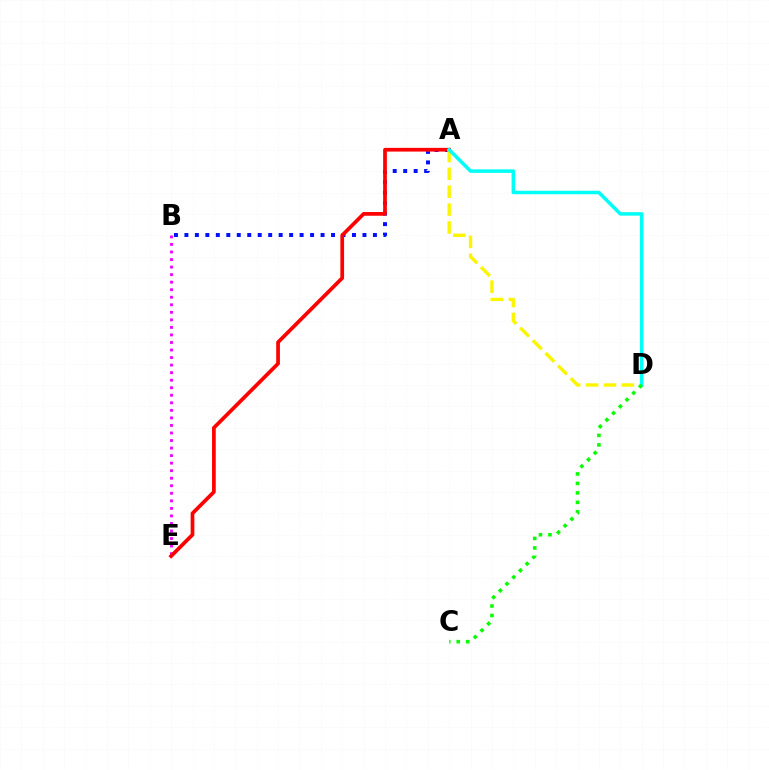{('A', 'B'): [{'color': '#0010ff', 'line_style': 'dotted', 'thickness': 2.85}], ('B', 'E'): [{'color': '#ee00ff', 'line_style': 'dotted', 'thickness': 2.05}], ('A', 'E'): [{'color': '#ff0000', 'line_style': 'solid', 'thickness': 2.68}], ('A', 'D'): [{'color': '#fcf500', 'line_style': 'dashed', 'thickness': 2.43}, {'color': '#00fff6', 'line_style': 'solid', 'thickness': 2.53}], ('C', 'D'): [{'color': '#08ff00', 'line_style': 'dotted', 'thickness': 2.57}]}